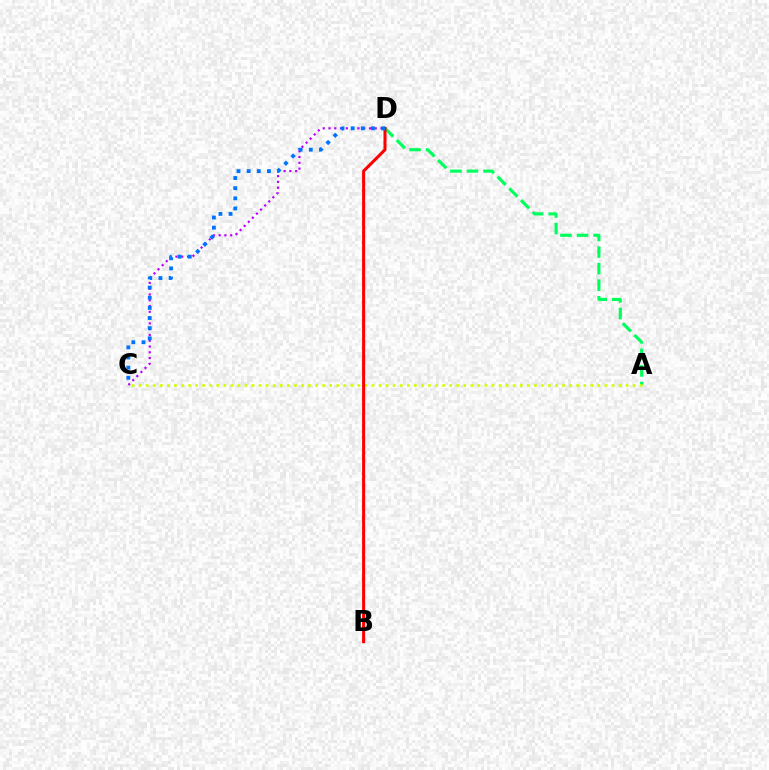{('C', 'D'): [{'color': '#b900ff', 'line_style': 'dotted', 'thickness': 1.57}, {'color': '#0074ff', 'line_style': 'dotted', 'thickness': 2.76}], ('A', 'D'): [{'color': '#00ff5c', 'line_style': 'dashed', 'thickness': 2.25}], ('A', 'C'): [{'color': '#d1ff00', 'line_style': 'dotted', 'thickness': 1.92}], ('B', 'D'): [{'color': '#ff0000', 'line_style': 'solid', 'thickness': 2.19}]}